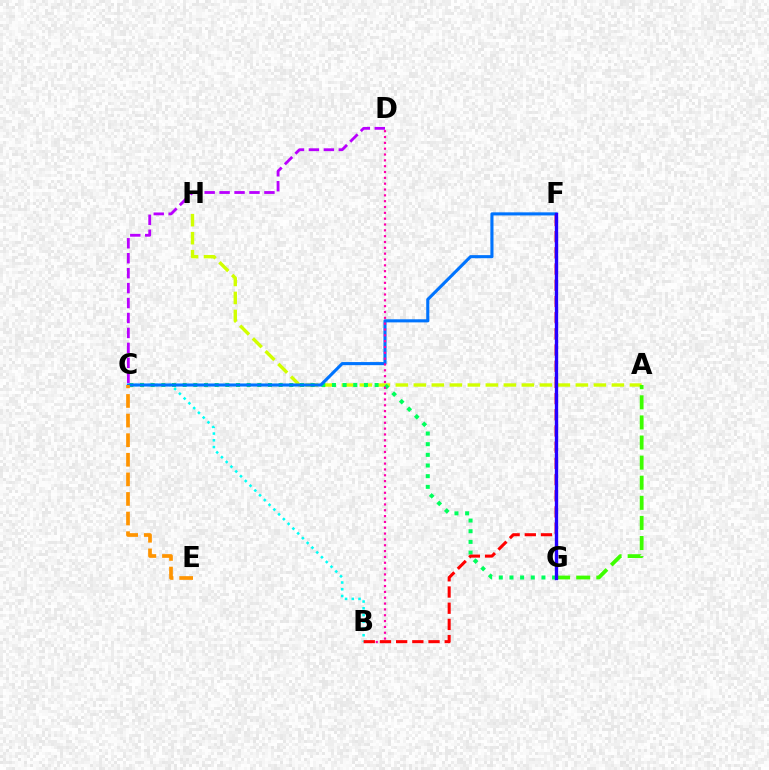{('B', 'C'): [{'color': '#00fff6', 'line_style': 'dotted', 'thickness': 1.83}], ('A', 'H'): [{'color': '#d1ff00', 'line_style': 'dashed', 'thickness': 2.45}], ('C', 'G'): [{'color': '#00ff5c', 'line_style': 'dotted', 'thickness': 2.9}], ('C', 'F'): [{'color': '#0074ff', 'line_style': 'solid', 'thickness': 2.23}], ('B', 'D'): [{'color': '#ff00ac', 'line_style': 'dotted', 'thickness': 1.58}], ('A', 'G'): [{'color': '#3dff00', 'line_style': 'dashed', 'thickness': 2.73}], ('C', 'D'): [{'color': '#b900ff', 'line_style': 'dashed', 'thickness': 2.03}], ('B', 'F'): [{'color': '#ff0000', 'line_style': 'dashed', 'thickness': 2.2}], ('F', 'G'): [{'color': '#2500ff', 'line_style': 'solid', 'thickness': 2.42}], ('C', 'E'): [{'color': '#ff9400', 'line_style': 'dashed', 'thickness': 2.66}]}